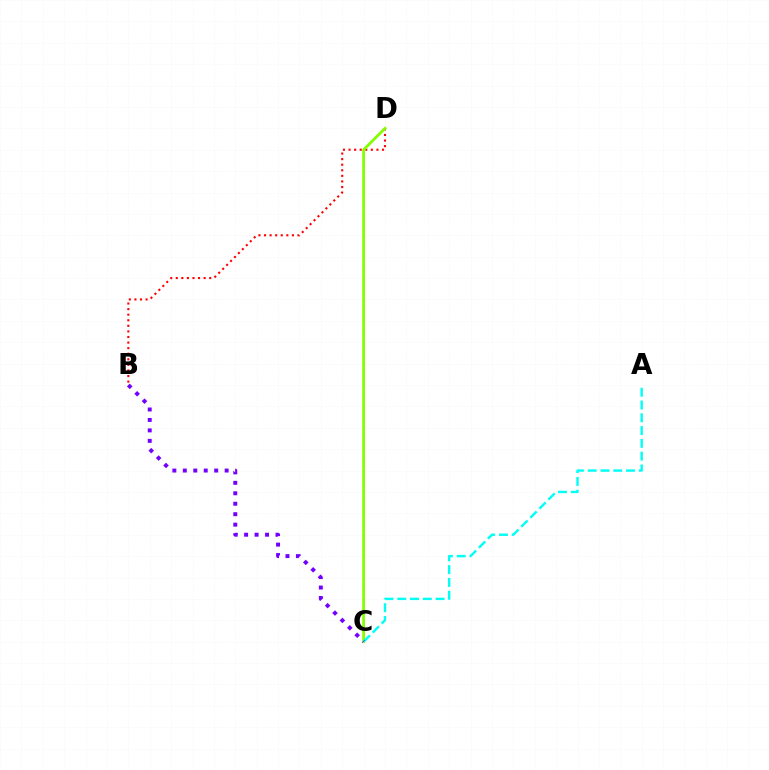{('B', 'D'): [{'color': '#ff0000', 'line_style': 'dotted', 'thickness': 1.52}], ('C', 'D'): [{'color': '#84ff00', 'line_style': 'solid', 'thickness': 2.0}], ('A', 'C'): [{'color': '#00fff6', 'line_style': 'dashed', 'thickness': 1.74}], ('B', 'C'): [{'color': '#7200ff', 'line_style': 'dotted', 'thickness': 2.84}]}